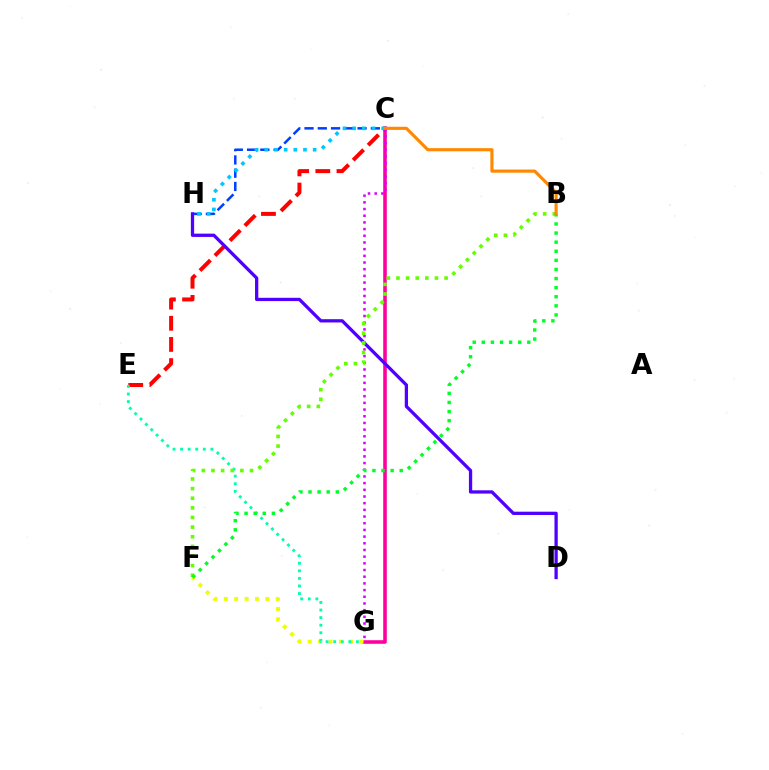{('C', 'G'): [{'color': '#ff00a0', 'line_style': 'solid', 'thickness': 2.57}, {'color': '#d600ff', 'line_style': 'dotted', 'thickness': 1.82}], ('C', 'E'): [{'color': '#ff0000', 'line_style': 'dashed', 'thickness': 2.87}], ('F', 'G'): [{'color': '#eeff00', 'line_style': 'dotted', 'thickness': 2.82}], ('C', 'H'): [{'color': '#003fff', 'line_style': 'dashed', 'thickness': 1.8}, {'color': '#00c7ff', 'line_style': 'dotted', 'thickness': 2.63}], ('E', 'G'): [{'color': '#00ffaf', 'line_style': 'dotted', 'thickness': 2.06}], ('D', 'H'): [{'color': '#4f00ff', 'line_style': 'solid', 'thickness': 2.36}], ('B', 'F'): [{'color': '#66ff00', 'line_style': 'dotted', 'thickness': 2.62}, {'color': '#00ff27', 'line_style': 'dotted', 'thickness': 2.47}], ('B', 'C'): [{'color': '#ff8800', 'line_style': 'solid', 'thickness': 2.26}]}